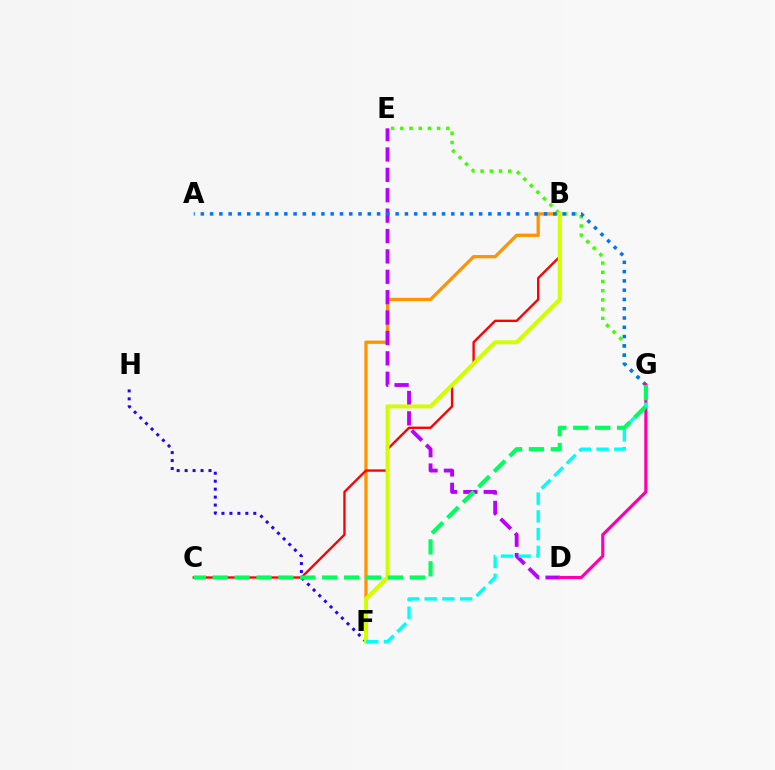{('B', 'F'): [{'color': '#ff9400', 'line_style': 'solid', 'thickness': 2.36}, {'color': '#d1ff00', 'line_style': 'solid', 'thickness': 2.85}], ('B', 'C'): [{'color': '#ff0000', 'line_style': 'solid', 'thickness': 1.69}], ('E', 'G'): [{'color': '#3dff00', 'line_style': 'dotted', 'thickness': 2.5}], ('D', 'E'): [{'color': '#b900ff', 'line_style': 'dashed', 'thickness': 2.77}], ('A', 'G'): [{'color': '#0074ff', 'line_style': 'dotted', 'thickness': 2.52}], ('D', 'G'): [{'color': '#ff00ac', 'line_style': 'solid', 'thickness': 2.27}], ('F', 'H'): [{'color': '#2500ff', 'line_style': 'dotted', 'thickness': 2.16}], ('F', 'G'): [{'color': '#00fff6', 'line_style': 'dashed', 'thickness': 2.41}], ('C', 'G'): [{'color': '#00ff5c', 'line_style': 'dashed', 'thickness': 2.98}]}